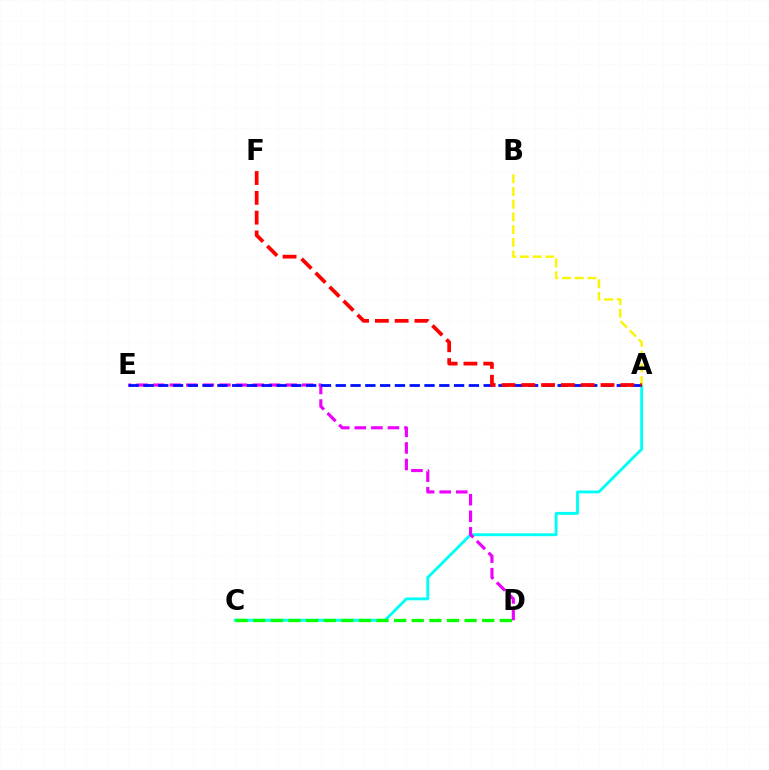{('A', 'C'): [{'color': '#00fff6', 'line_style': 'solid', 'thickness': 2.07}], ('C', 'D'): [{'color': '#08ff00', 'line_style': 'dashed', 'thickness': 2.39}], ('A', 'B'): [{'color': '#fcf500', 'line_style': 'dashed', 'thickness': 1.73}], ('D', 'E'): [{'color': '#ee00ff', 'line_style': 'dashed', 'thickness': 2.25}], ('A', 'E'): [{'color': '#0010ff', 'line_style': 'dashed', 'thickness': 2.01}], ('A', 'F'): [{'color': '#ff0000', 'line_style': 'dashed', 'thickness': 2.69}]}